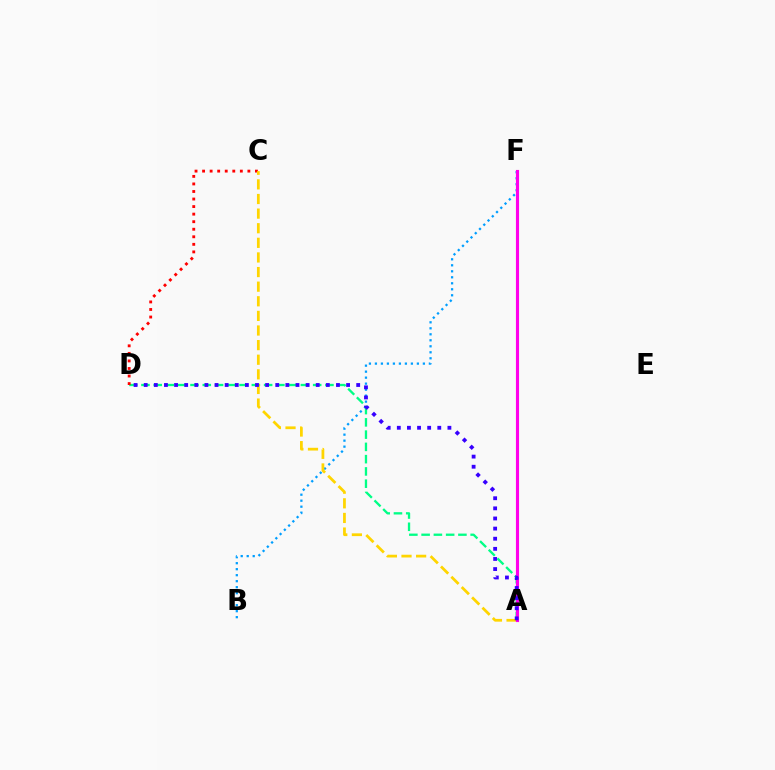{('B', 'F'): [{'color': '#009eff', 'line_style': 'dotted', 'thickness': 1.63}], ('A', 'D'): [{'color': '#00ff86', 'line_style': 'dashed', 'thickness': 1.67}, {'color': '#3700ff', 'line_style': 'dotted', 'thickness': 2.75}], ('C', 'D'): [{'color': '#ff0000', 'line_style': 'dotted', 'thickness': 2.05}], ('A', 'C'): [{'color': '#ffd500', 'line_style': 'dashed', 'thickness': 1.99}], ('A', 'F'): [{'color': '#4fff00', 'line_style': 'solid', 'thickness': 1.99}, {'color': '#ff00ed', 'line_style': 'solid', 'thickness': 2.26}]}